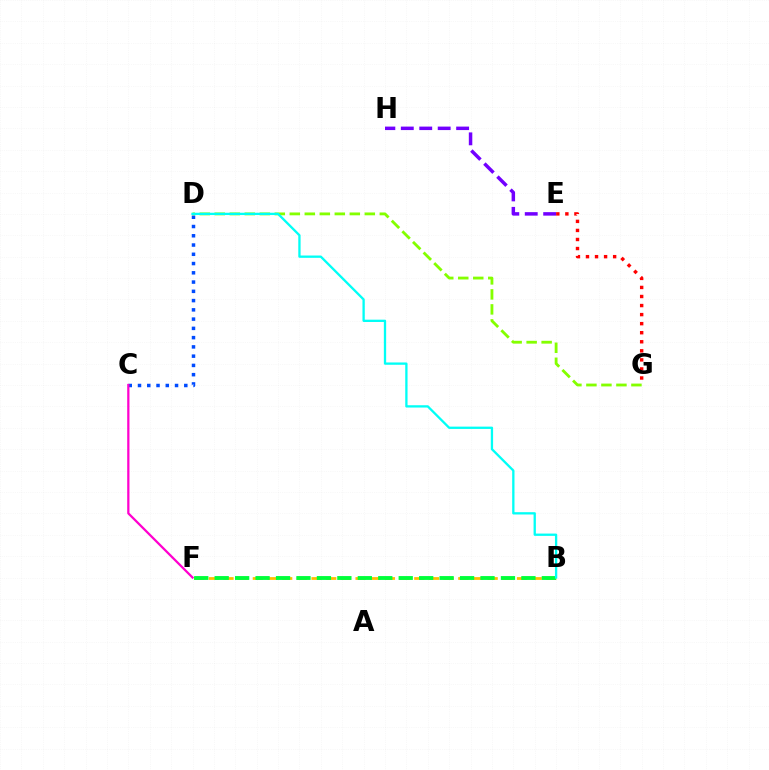{('E', 'H'): [{'color': '#7200ff', 'line_style': 'dashed', 'thickness': 2.51}], ('C', 'D'): [{'color': '#004bff', 'line_style': 'dotted', 'thickness': 2.52}], ('D', 'G'): [{'color': '#84ff00', 'line_style': 'dashed', 'thickness': 2.04}], ('B', 'F'): [{'color': '#ffbd00', 'line_style': 'dashed', 'thickness': 1.99}, {'color': '#00ff39', 'line_style': 'dashed', 'thickness': 2.78}], ('E', 'G'): [{'color': '#ff0000', 'line_style': 'dotted', 'thickness': 2.46}], ('C', 'F'): [{'color': '#ff00cf', 'line_style': 'solid', 'thickness': 1.62}], ('B', 'D'): [{'color': '#00fff6', 'line_style': 'solid', 'thickness': 1.66}]}